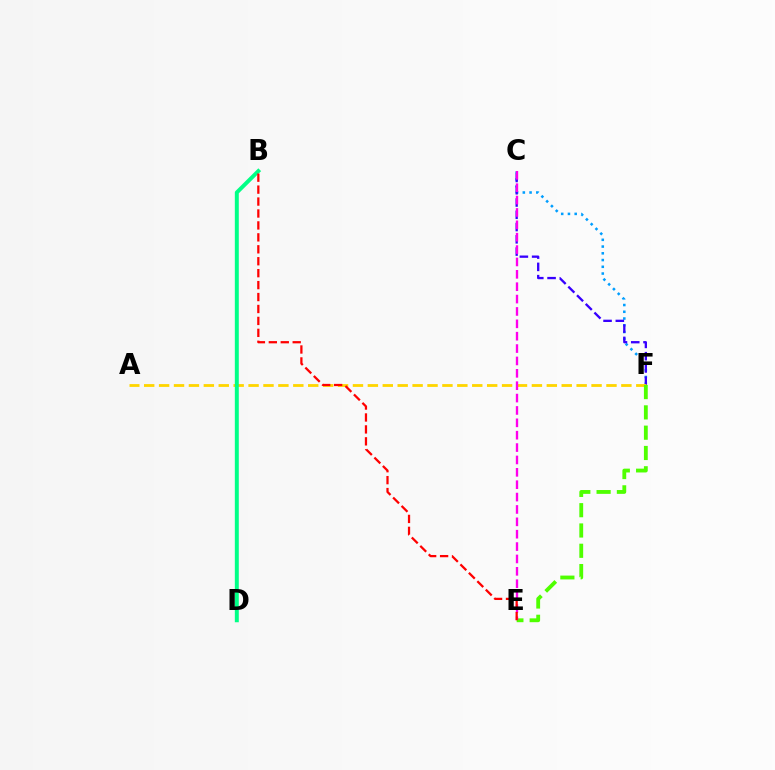{('C', 'F'): [{'color': '#009eff', 'line_style': 'dotted', 'thickness': 1.83}, {'color': '#3700ff', 'line_style': 'dashed', 'thickness': 1.67}], ('A', 'F'): [{'color': '#ffd500', 'line_style': 'dashed', 'thickness': 2.03}], ('E', 'F'): [{'color': '#4fff00', 'line_style': 'dashed', 'thickness': 2.76}], ('C', 'E'): [{'color': '#ff00ed', 'line_style': 'dashed', 'thickness': 1.68}], ('B', 'D'): [{'color': '#00ff86', 'line_style': 'solid', 'thickness': 2.85}], ('B', 'E'): [{'color': '#ff0000', 'line_style': 'dashed', 'thickness': 1.62}]}